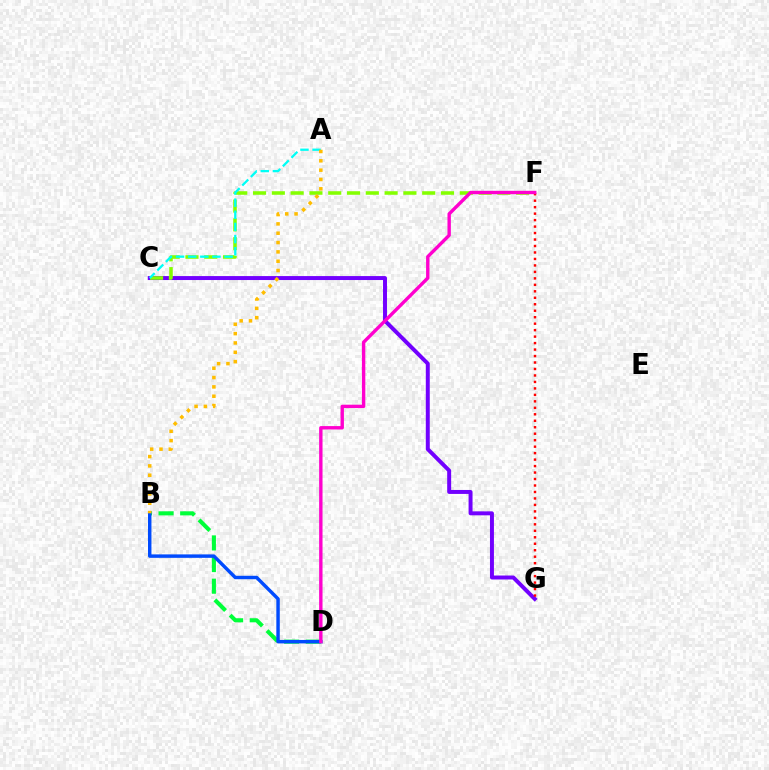{('C', 'G'): [{'color': '#7200ff', 'line_style': 'solid', 'thickness': 2.85}], ('B', 'D'): [{'color': '#00ff39', 'line_style': 'dashed', 'thickness': 2.94}, {'color': '#004bff', 'line_style': 'solid', 'thickness': 2.48}], ('F', 'G'): [{'color': '#ff0000', 'line_style': 'dotted', 'thickness': 1.76}], ('C', 'F'): [{'color': '#84ff00', 'line_style': 'dashed', 'thickness': 2.55}], ('A', 'C'): [{'color': '#00fff6', 'line_style': 'dashed', 'thickness': 1.65}], ('A', 'B'): [{'color': '#ffbd00', 'line_style': 'dotted', 'thickness': 2.54}], ('D', 'F'): [{'color': '#ff00cf', 'line_style': 'solid', 'thickness': 2.43}]}